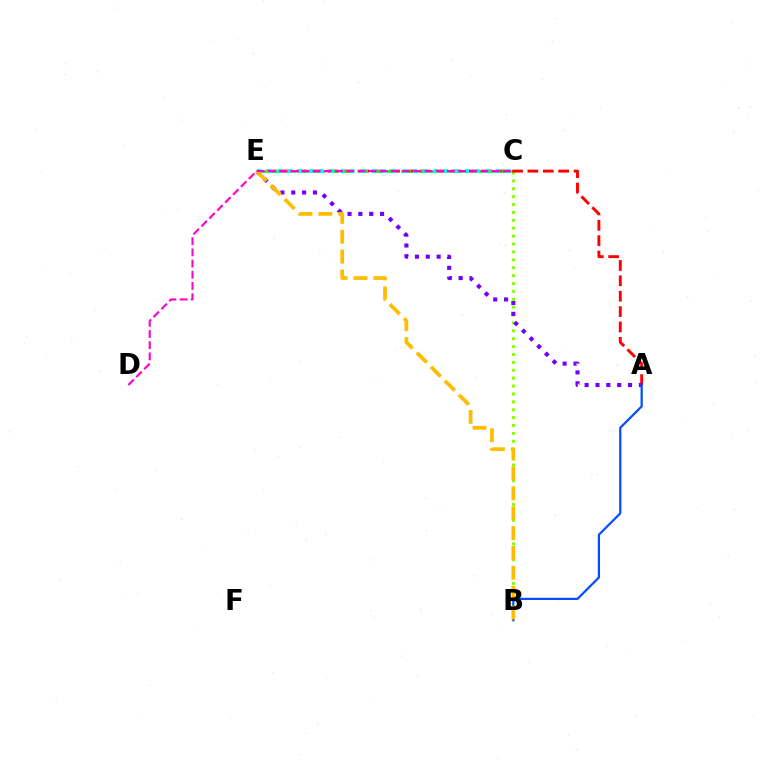{('B', 'C'): [{'color': '#84ff00', 'line_style': 'dotted', 'thickness': 2.14}], ('A', 'E'): [{'color': '#ff0000', 'line_style': 'dashed', 'thickness': 2.09}, {'color': '#7200ff', 'line_style': 'dotted', 'thickness': 2.95}], ('C', 'E'): [{'color': '#00ff39', 'line_style': 'dashed', 'thickness': 1.95}, {'color': '#00fff6', 'line_style': 'dotted', 'thickness': 2.83}], ('A', 'B'): [{'color': '#004bff', 'line_style': 'solid', 'thickness': 1.58}], ('B', 'E'): [{'color': '#ffbd00', 'line_style': 'dashed', 'thickness': 2.7}], ('C', 'D'): [{'color': '#ff00cf', 'line_style': 'dashed', 'thickness': 1.52}]}